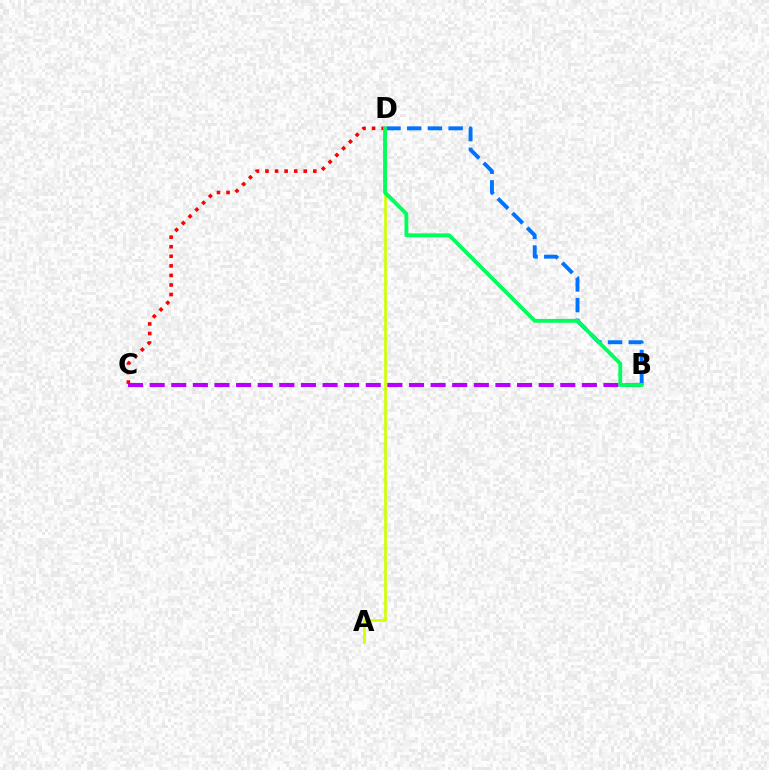{('B', 'C'): [{'color': '#b900ff', 'line_style': 'dashed', 'thickness': 2.94}], ('A', 'D'): [{'color': '#d1ff00', 'line_style': 'solid', 'thickness': 1.93}], ('C', 'D'): [{'color': '#ff0000', 'line_style': 'dotted', 'thickness': 2.6}], ('B', 'D'): [{'color': '#0074ff', 'line_style': 'dashed', 'thickness': 2.81}, {'color': '#00ff5c', 'line_style': 'solid', 'thickness': 2.77}]}